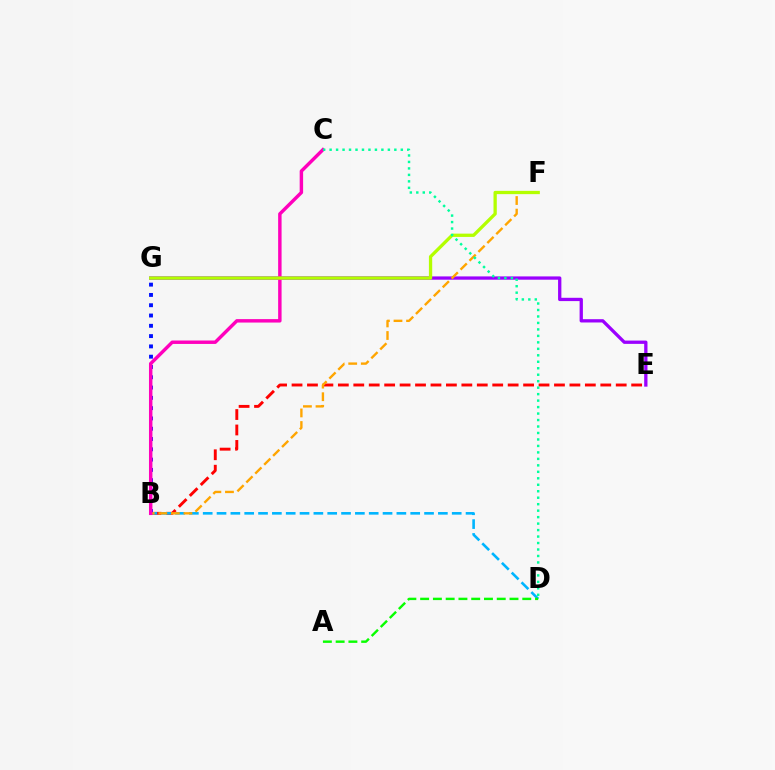{('E', 'G'): [{'color': '#9b00ff', 'line_style': 'solid', 'thickness': 2.37}], ('B', 'E'): [{'color': '#ff0000', 'line_style': 'dashed', 'thickness': 2.1}], ('B', 'D'): [{'color': '#00b5ff', 'line_style': 'dashed', 'thickness': 1.88}], ('B', 'G'): [{'color': '#0010ff', 'line_style': 'dotted', 'thickness': 2.8}], ('B', 'F'): [{'color': '#ffa500', 'line_style': 'dashed', 'thickness': 1.71}], ('A', 'D'): [{'color': '#08ff00', 'line_style': 'dashed', 'thickness': 1.73}], ('B', 'C'): [{'color': '#ff00bd', 'line_style': 'solid', 'thickness': 2.47}], ('F', 'G'): [{'color': '#b3ff00', 'line_style': 'solid', 'thickness': 2.37}], ('C', 'D'): [{'color': '#00ff9d', 'line_style': 'dotted', 'thickness': 1.76}]}